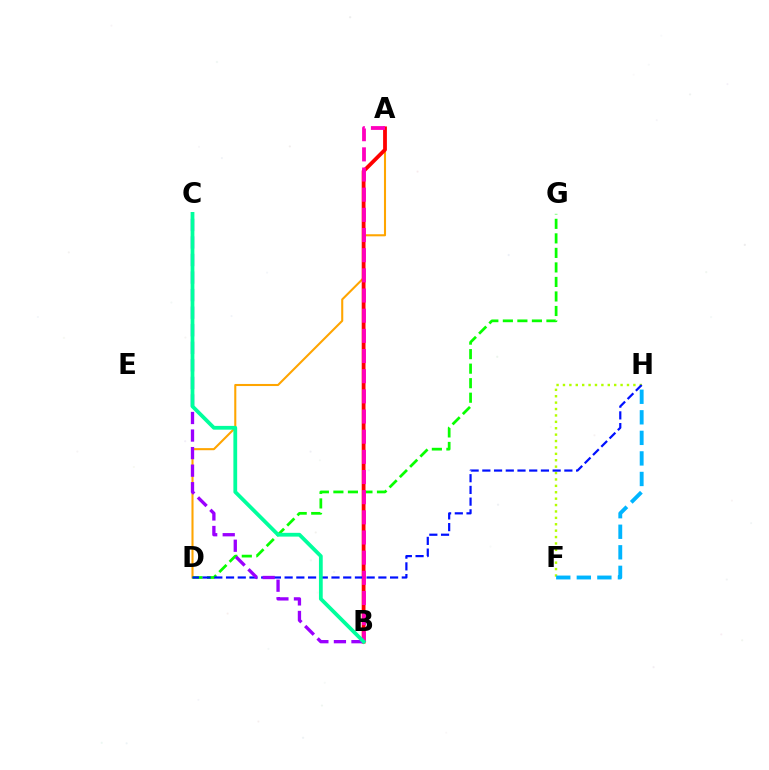{('A', 'D'): [{'color': '#ffa500', 'line_style': 'solid', 'thickness': 1.5}], ('F', 'H'): [{'color': '#b3ff00', 'line_style': 'dotted', 'thickness': 1.74}, {'color': '#00b5ff', 'line_style': 'dashed', 'thickness': 2.79}], ('D', 'G'): [{'color': '#08ff00', 'line_style': 'dashed', 'thickness': 1.97}], ('A', 'B'): [{'color': '#ff0000', 'line_style': 'solid', 'thickness': 2.73}, {'color': '#ff00bd', 'line_style': 'dashed', 'thickness': 2.74}], ('D', 'H'): [{'color': '#0010ff', 'line_style': 'dashed', 'thickness': 1.59}], ('B', 'C'): [{'color': '#9b00ff', 'line_style': 'dashed', 'thickness': 2.38}, {'color': '#00ff9d', 'line_style': 'solid', 'thickness': 2.72}]}